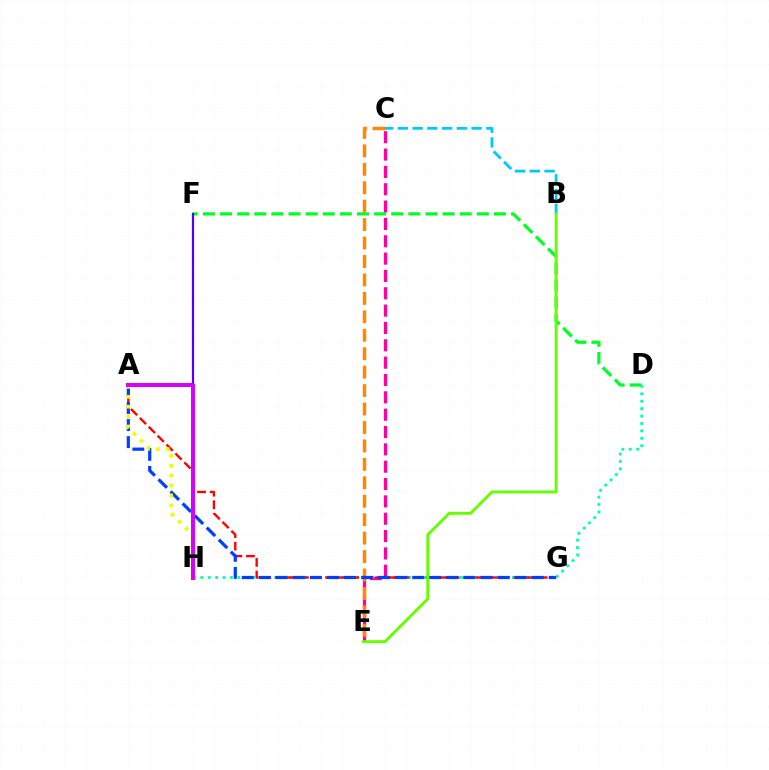{('C', 'E'): [{'color': '#ff00a0', 'line_style': 'dashed', 'thickness': 2.36}, {'color': '#ff8800', 'line_style': 'dashed', 'thickness': 2.51}], ('D', 'F'): [{'color': '#00ff27', 'line_style': 'dashed', 'thickness': 2.33}], ('D', 'H'): [{'color': '#00ffaf', 'line_style': 'dotted', 'thickness': 2.02}], ('F', 'H'): [{'color': '#4f00ff', 'line_style': 'solid', 'thickness': 1.59}], ('B', 'C'): [{'color': '#00c7ff', 'line_style': 'dashed', 'thickness': 2.0}], ('A', 'G'): [{'color': '#ff0000', 'line_style': 'dashed', 'thickness': 1.71}, {'color': '#003fff', 'line_style': 'dashed', 'thickness': 2.32}], ('A', 'H'): [{'color': '#eeff00', 'line_style': 'dotted', 'thickness': 2.69}, {'color': '#d600ff', 'line_style': 'solid', 'thickness': 2.88}], ('B', 'E'): [{'color': '#66ff00', 'line_style': 'solid', 'thickness': 2.09}]}